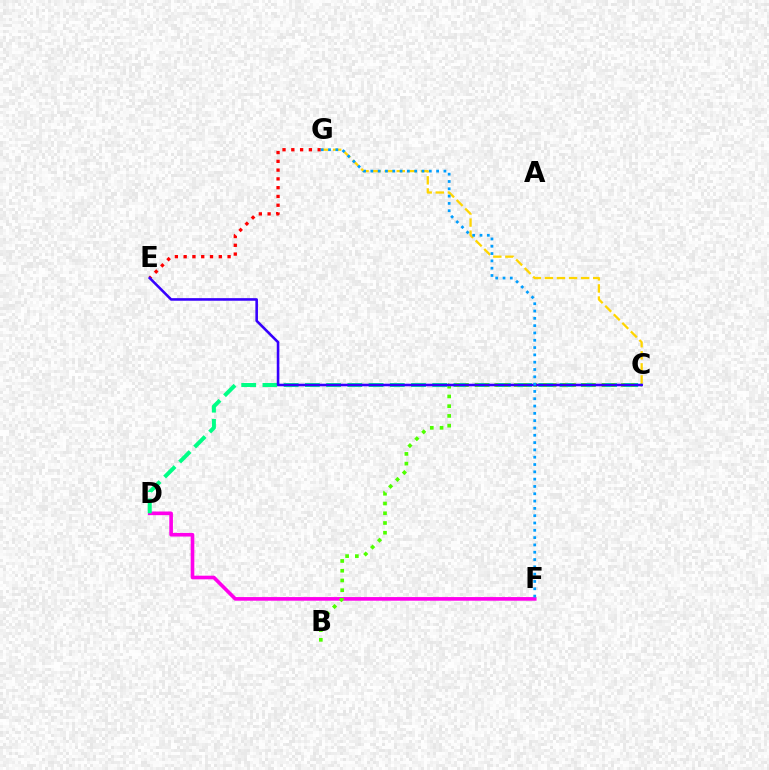{('D', 'F'): [{'color': '#ff00ed', 'line_style': 'solid', 'thickness': 2.62}], ('E', 'G'): [{'color': '#ff0000', 'line_style': 'dotted', 'thickness': 2.39}], ('C', 'D'): [{'color': '#00ff86', 'line_style': 'dashed', 'thickness': 2.88}], ('C', 'G'): [{'color': '#ffd500', 'line_style': 'dashed', 'thickness': 1.64}], ('B', 'C'): [{'color': '#4fff00', 'line_style': 'dotted', 'thickness': 2.65}], ('C', 'E'): [{'color': '#3700ff', 'line_style': 'solid', 'thickness': 1.86}], ('F', 'G'): [{'color': '#009eff', 'line_style': 'dotted', 'thickness': 1.99}]}